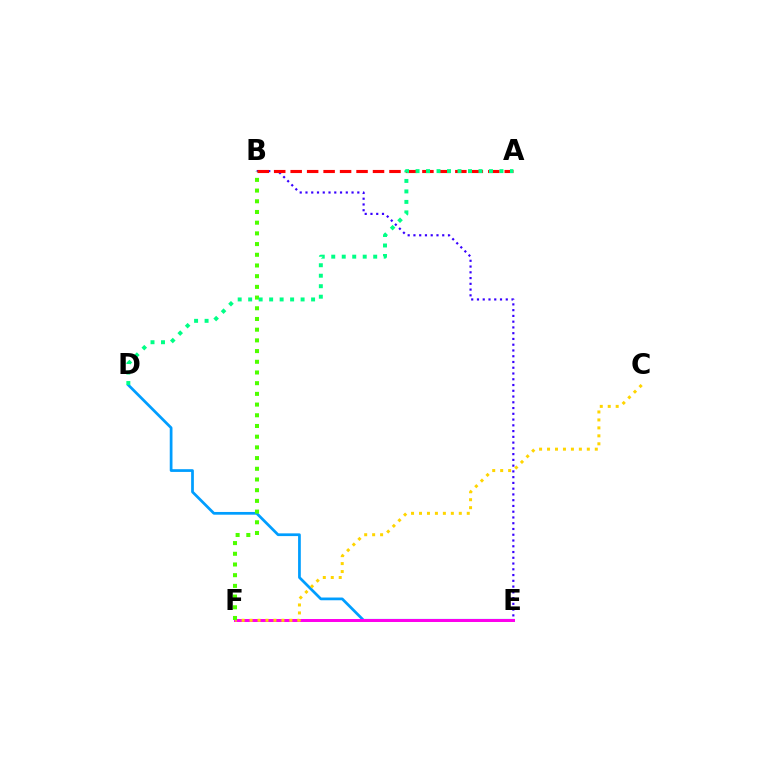{('B', 'E'): [{'color': '#3700ff', 'line_style': 'dotted', 'thickness': 1.56}], ('A', 'B'): [{'color': '#ff0000', 'line_style': 'dashed', 'thickness': 2.24}], ('D', 'E'): [{'color': '#009eff', 'line_style': 'solid', 'thickness': 1.97}], ('E', 'F'): [{'color': '#ff00ed', 'line_style': 'solid', 'thickness': 2.15}], ('C', 'F'): [{'color': '#ffd500', 'line_style': 'dotted', 'thickness': 2.16}], ('B', 'F'): [{'color': '#4fff00', 'line_style': 'dotted', 'thickness': 2.91}], ('A', 'D'): [{'color': '#00ff86', 'line_style': 'dotted', 'thickness': 2.85}]}